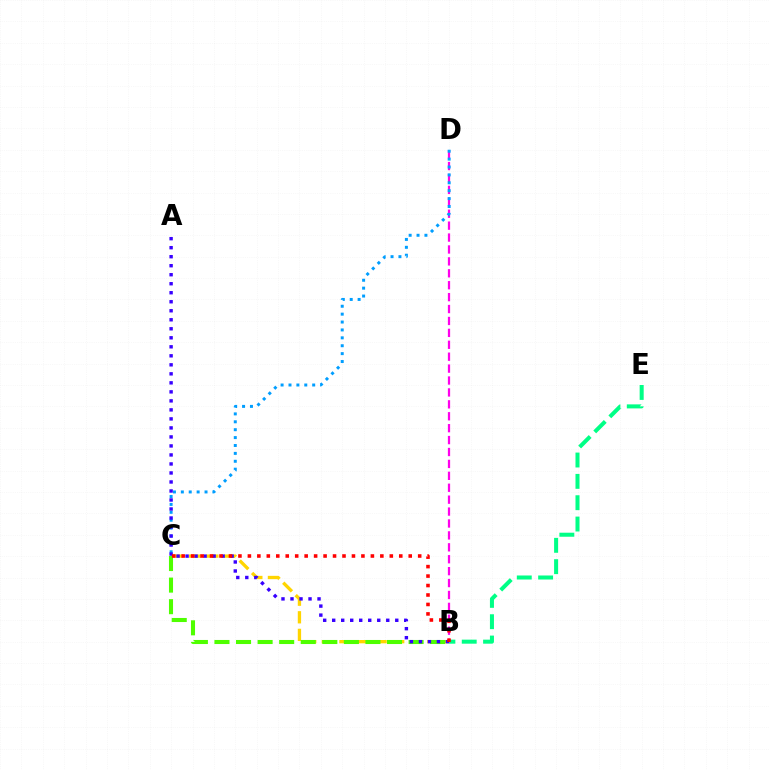{('B', 'C'): [{'color': '#ffd500', 'line_style': 'dashed', 'thickness': 2.39}, {'color': '#4fff00', 'line_style': 'dashed', 'thickness': 2.93}, {'color': '#ff0000', 'line_style': 'dotted', 'thickness': 2.57}], ('B', 'D'): [{'color': '#ff00ed', 'line_style': 'dashed', 'thickness': 1.62}], ('C', 'D'): [{'color': '#009eff', 'line_style': 'dotted', 'thickness': 2.15}], ('B', 'E'): [{'color': '#00ff86', 'line_style': 'dashed', 'thickness': 2.9}], ('A', 'B'): [{'color': '#3700ff', 'line_style': 'dotted', 'thickness': 2.45}]}